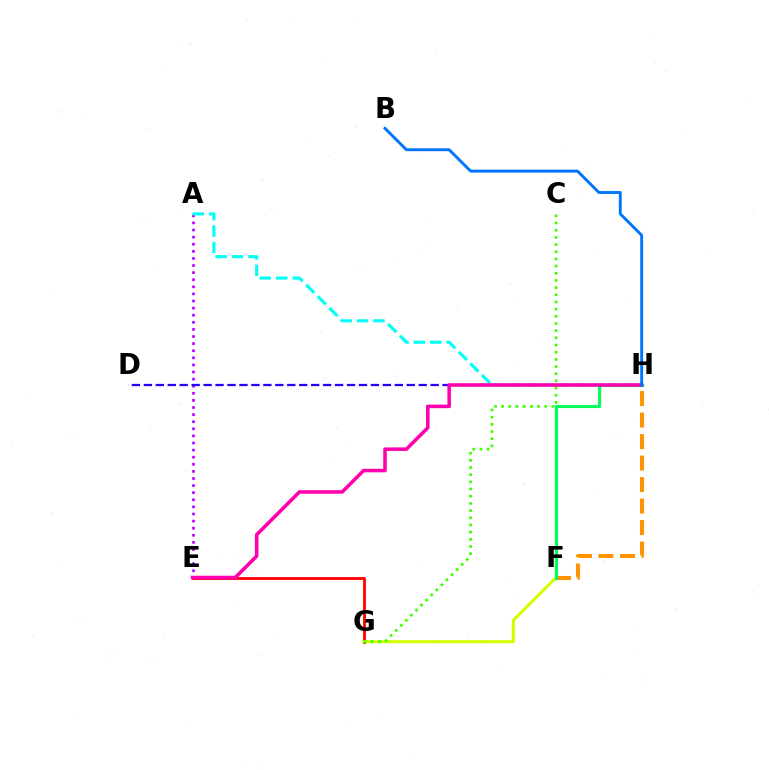{('E', 'G'): [{'color': '#ff0000', 'line_style': 'solid', 'thickness': 2.01}], ('A', 'E'): [{'color': '#b900ff', 'line_style': 'dotted', 'thickness': 1.93}], ('F', 'G'): [{'color': '#d1ff00', 'line_style': 'solid', 'thickness': 2.19}], ('A', 'H'): [{'color': '#00fff6', 'line_style': 'dashed', 'thickness': 2.23}], ('D', 'H'): [{'color': '#2500ff', 'line_style': 'dashed', 'thickness': 1.62}], ('C', 'G'): [{'color': '#3dff00', 'line_style': 'dotted', 'thickness': 1.95}], ('F', 'H'): [{'color': '#ff9400', 'line_style': 'dashed', 'thickness': 2.92}, {'color': '#00ff5c', 'line_style': 'solid', 'thickness': 2.26}], ('E', 'H'): [{'color': '#ff00ac', 'line_style': 'solid', 'thickness': 2.55}], ('B', 'H'): [{'color': '#0074ff', 'line_style': 'solid', 'thickness': 2.08}]}